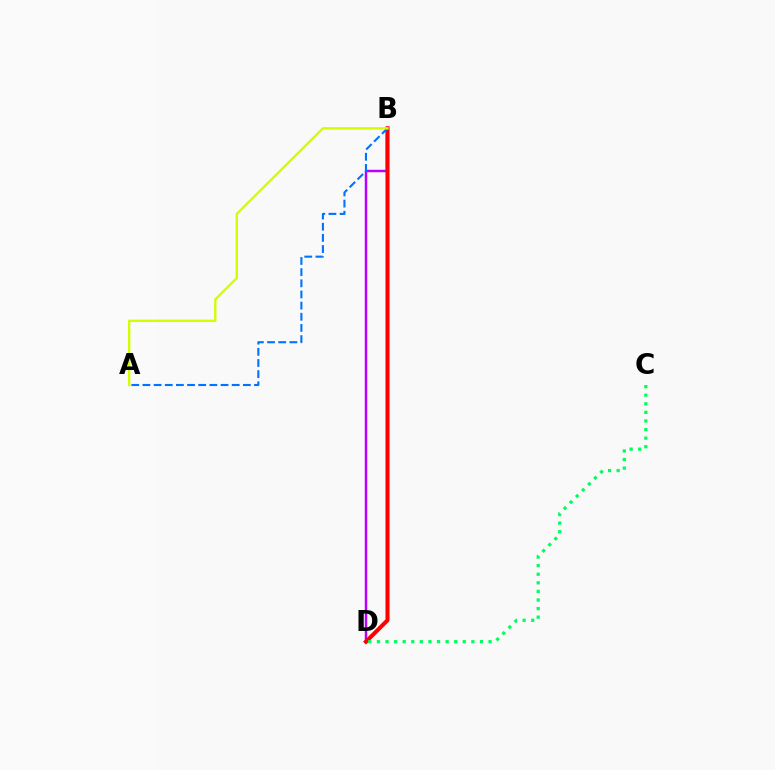{('B', 'D'): [{'color': '#b900ff', 'line_style': 'solid', 'thickness': 1.78}, {'color': '#ff0000', 'line_style': 'solid', 'thickness': 2.91}], ('C', 'D'): [{'color': '#00ff5c', 'line_style': 'dotted', 'thickness': 2.33}], ('A', 'B'): [{'color': '#0074ff', 'line_style': 'dashed', 'thickness': 1.52}, {'color': '#d1ff00', 'line_style': 'solid', 'thickness': 1.71}]}